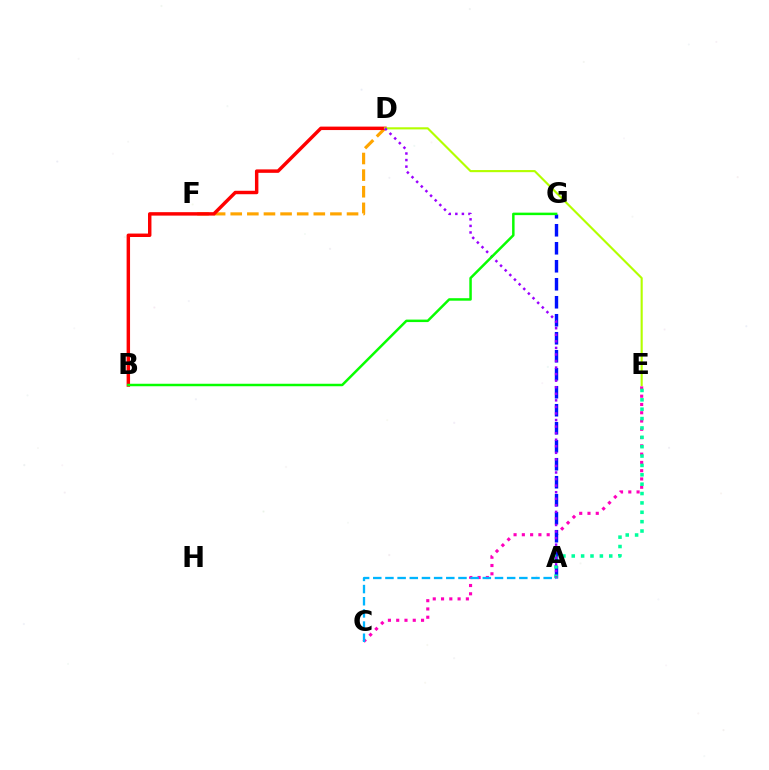{('C', 'E'): [{'color': '#ff00bd', 'line_style': 'dotted', 'thickness': 2.25}], ('A', 'G'): [{'color': '#0010ff', 'line_style': 'dashed', 'thickness': 2.44}], ('D', 'F'): [{'color': '#ffa500', 'line_style': 'dashed', 'thickness': 2.26}], ('A', 'C'): [{'color': '#00b5ff', 'line_style': 'dashed', 'thickness': 1.65}], ('A', 'E'): [{'color': '#00ff9d', 'line_style': 'dotted', 'thickness': 2.55}], ('B', 'D'): [{'color': '#ff0000', 'line_style': 'solid', 'thickness': 2.48}], ('D', 'E'): [{'color': '#b3ff00', 'line_style': 'solid', 'thickness': 1.53}], ('A', 'D'): [{'color': '#9b00ff', 'line_style': 'dotted', 'thickness': 1.78}], ('B', 'G'): [{'color': '#08ff00', 'line_style': 'solid', 'thickness': 1.79}]}